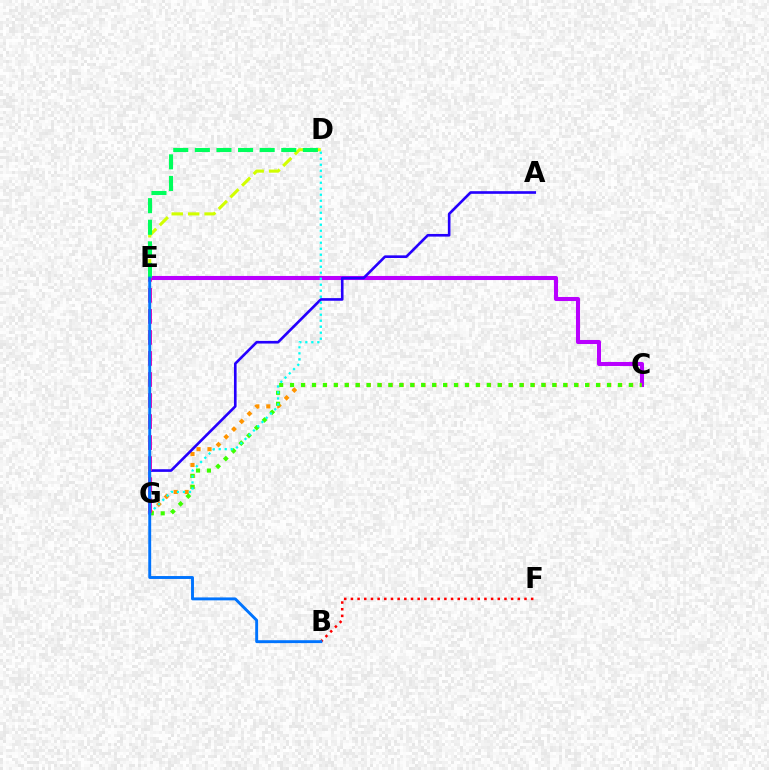{('C', 'E'): [{'color': '#b900ff', 'line_style': 'solid', 'thickness': 2.92}], ('C', 'G'): [{'color': '#ff9400', 'line_style': 'dotted', 'thickness': 2.97}, {'color': '#3dff00', 'line_style': 'dotted', 'thickness': 2.97}], ('A', 'G'): [{'color': '#2500ff', 'line_style': 'solid', 'thickness': 1.9}], ('D', 'E'): [{'color': '#d1ff00', 'line_style': 'dashed', 'thickness': 2.23}, {'color': '#00ff5c', 'line_style': 'dashed', 'thickness': 2.93}], ('D', 'G'): [{'color': '#00fff6', 'line_style': 'dotted', 'thickness': 1.63}], ('E', 'G'): [{'color': '#ff00ac', 'line_style': 'dashed', 'thickness': 2.86}], ('B', 'F'): [{'color': '#ff0000', 'line_style': 'dotted', 'thickness': 1.81}], ('B', 'E'): [{'color': '#0074ff', 'line_style': 'solid', 'thickness': 2.1}]}